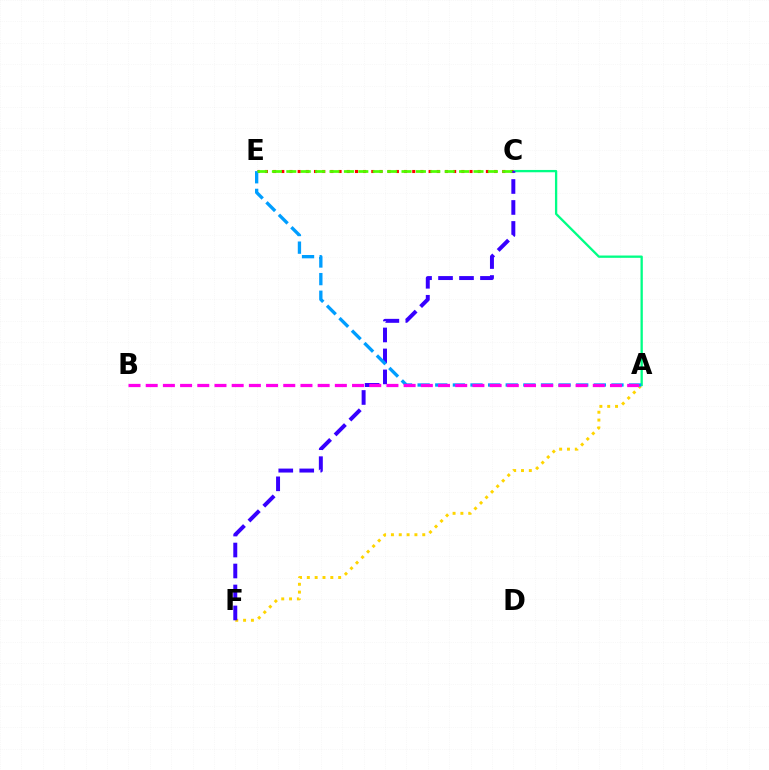{('A', 'C'): [{'color': '#00ff86', 'line_style': 'solid', 'thickness': 1.66}], ('C', 'E'): [{'color': '#ff0000', 'line_style': 'dotted', 'thickness': 2.22}, {'color': '#4fff00', 'line_style': 'dashed', 'thickness': 1.96}], ('A', 'F'): [{'color': '#ffd500', 'line_style': 'dotted', 'thickness': 2.13}], ('C', 'F'): [{'color': '#3700ff', 'line_style': 'dashed', 'thickness': 2.85}], ('A', 'E'): [{'color': '#009eff', 'line_style': 'dashed', 'thickness': 2.39}], ('A', 'B'): [{'color': '#ff00ed', 'line_style': 'dashed', 'thickness': 2.34}]}